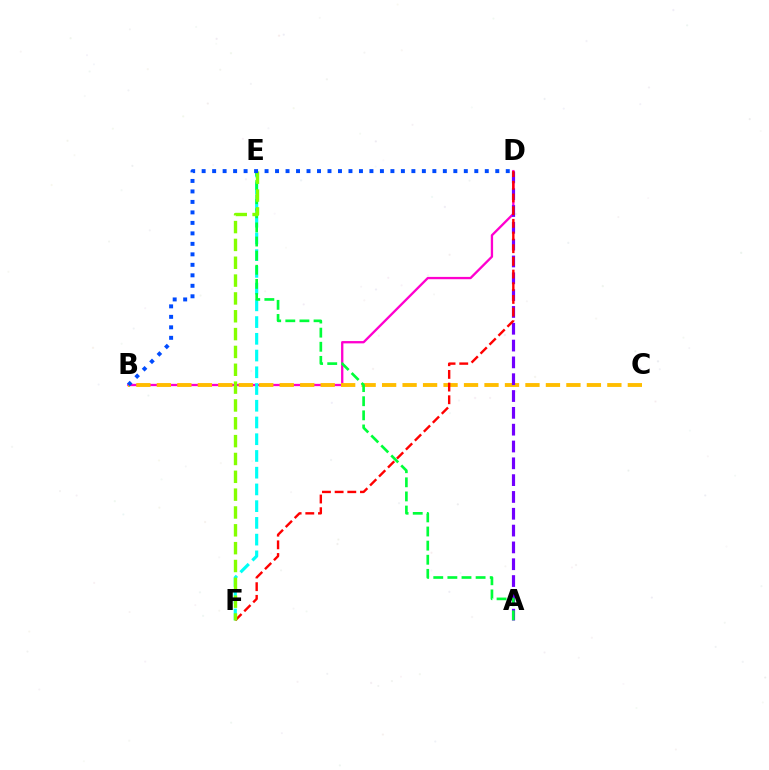{('B', 'D'): [{'color': '#ff00cf', 'line_style': 'solid', 'thickness': 1.67}, {'color': '#004bff', 'line_style': 'dotted', 'thickness': 2.85}], ('E', 'F'): [{'color': '#00fff6', 'line_style': 'dashed', 'thickness': 2.27}, {'color': '#84ff00', 'line_style': 'dashed', 'thickness': 2.42}], ('B', 'C'): [{'color': '#ffbd00', 'line_style': 'dashed', 'thickness': 2.78}], ('A', 'D'): [{'color': '#7200ff', 'line_style': 'dashed', 'thickness': 2.28}], ('D', 'F'): [{'color': '#ff0000', 'line_style': 'dashed', 'thickness': 1.72}], ('A', 'E'): [{'color': '#00ff39', 'line_style': 'dashed', 'thickness': 1.92}]}